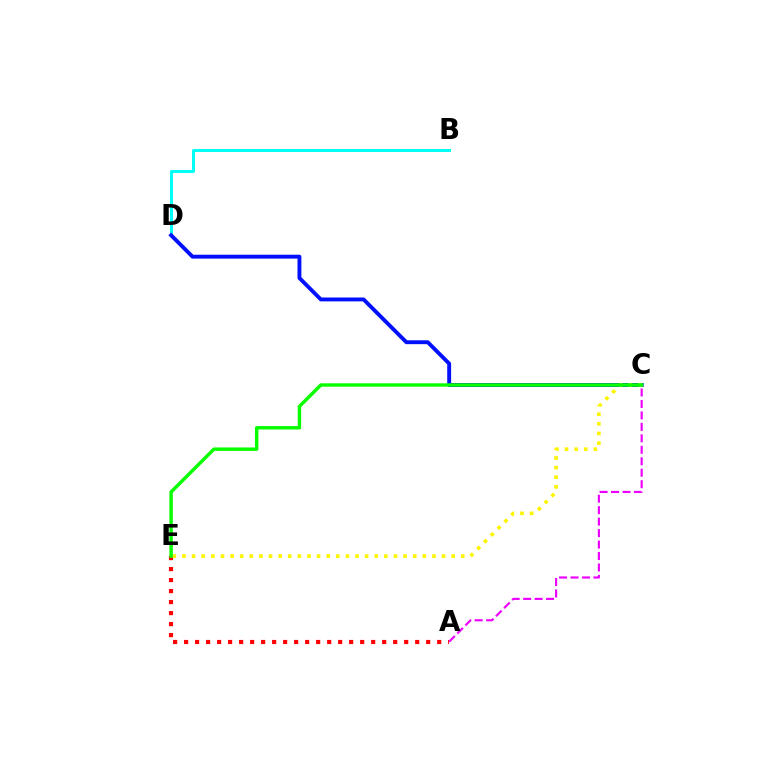{('B', 'D'): [{'color': '#00fff6', 'line_style': 'solid', 'thickness': 2.12}], ('C', 'D'): [{'color': '#0010ff', 'line_style': 'solid', 'thickness': 2.8}], ('A', 'C'): [{'color': '#ee00ff', 'line_style': 'dashed', 'thickness': 1.56}], ('A', 'E'): [{'color': '#ff0000', 'line_style': 'dotted', 'thickness': 2.99}], ('C', 'E'): [{'color': '#fcf500', 'line_style': 'dotted', 'thickness': 2.61}, {'color': '#08ff00', 'line_style': 'solid', 'thickness': 2.47}]}